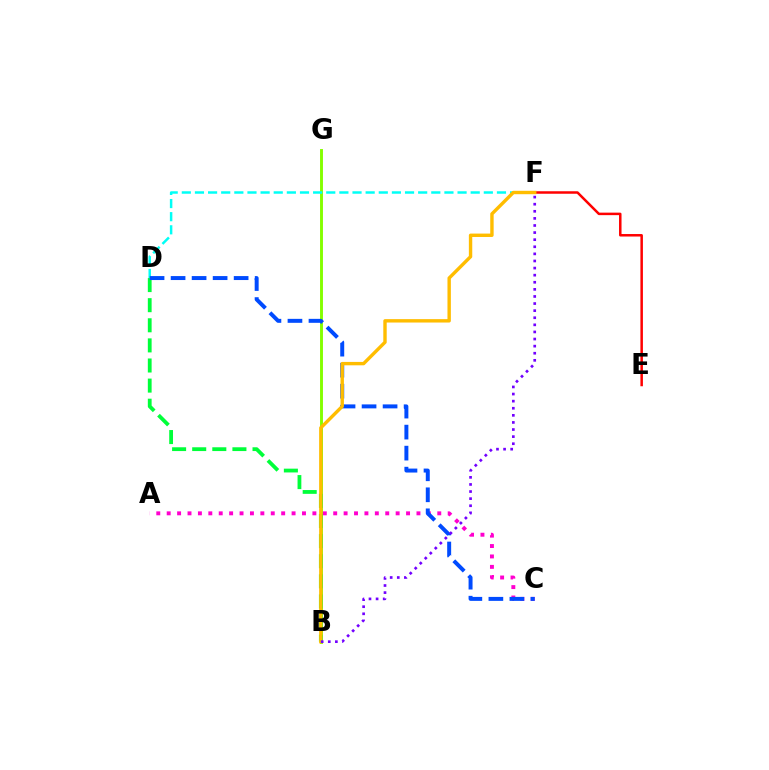{('B', 'G'): [{'color': '#84ff00', 'line_style': 'solid', 'thickness': 2.1}], ('B', 'D'): [{'color': '#00ff39', 'line_style': 'dashed', 'thickness': 2.73}], ('D', 'F'): [{'color': '#00fff6', 'line_style': 'dashed', 'thickness': 1.78}], ('E', 'F'): [{'color': '#ff0000', 'line_style': 'solid', 'thickness': 1.8}], ('A', 'C'): [{'color': '#ff00cf', 'line_style': 'dotted', 'thickness': 2.83}], ('C', 'D'): [{'color': '#004bff', 'line_style': 'dashed', 'thickness': 2.86}], ('B', 'F'): [{'color': '#ffbd00', 'line_style': 'solid', 'thickness': 2.45}, {'color': '#7200ff', 'line_style': 'dotted', 'thickness': 1.93}]}